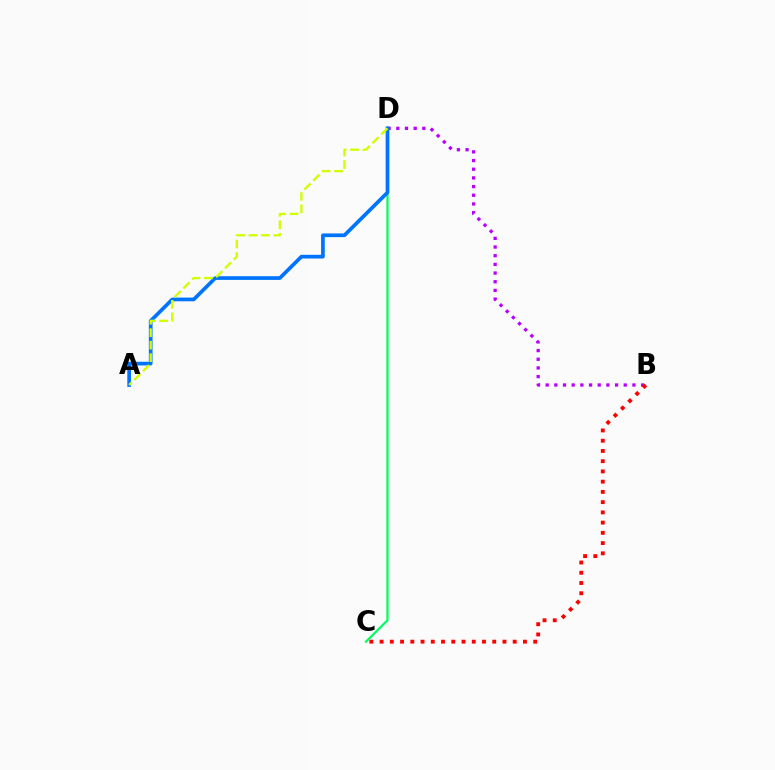{('B', 'D'): [{'color': '#b900ff', 'line_style': 'dotted', 'thickness': 2.36}], ('C', 'D'): [{'color': '#00ff5c', 'line_style': 'solid', 'thickness': 1.6}], ('A', 'D'): [{'color': '#0074ff', 'line_style': 'solid', 'thickness': 2.67}, {'color': '#d1ff00', 'line_style': 'dashed', 'thickness': 1.69}], ('B', 'C'): [{'color': '#ff0000', 'line_style': 'dotted', 'thickness': 2.78}]}